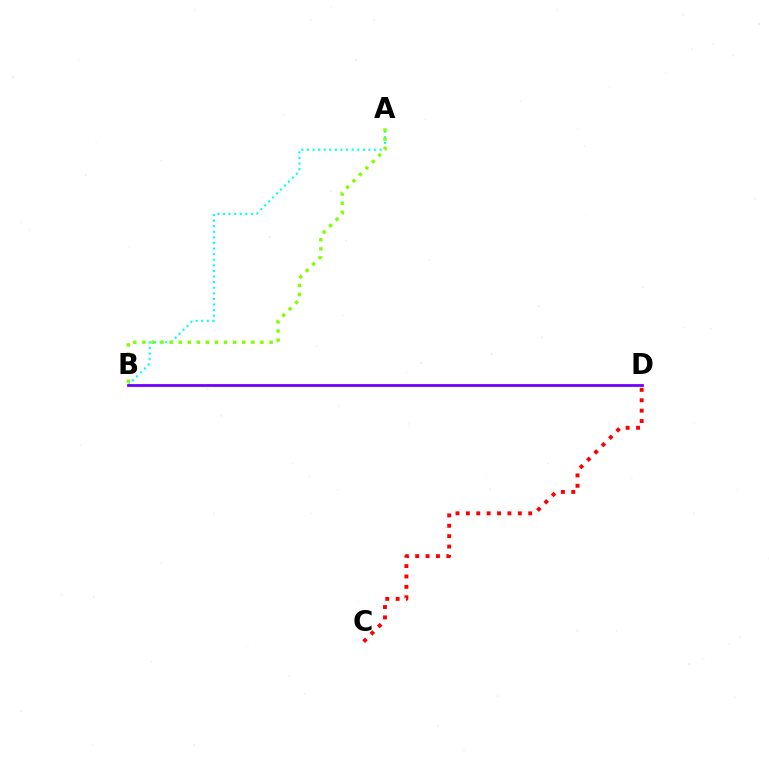{('A', 'B'): [{'color': '#00fff6', 'line_style': 'dotted', 'thickness': 1.52}, {'color': '#84ff00', 'line_style': 'dotted', 'thickness': 2.47}], ('C', 'D'): [{'color': '#ff0000', 'line_style': 'dotted', 'thickness': 2.82}], ('B', 'D'): [{'color': '#7200ff', 'line_style': 'solid', 'thickness': 2.0}]}